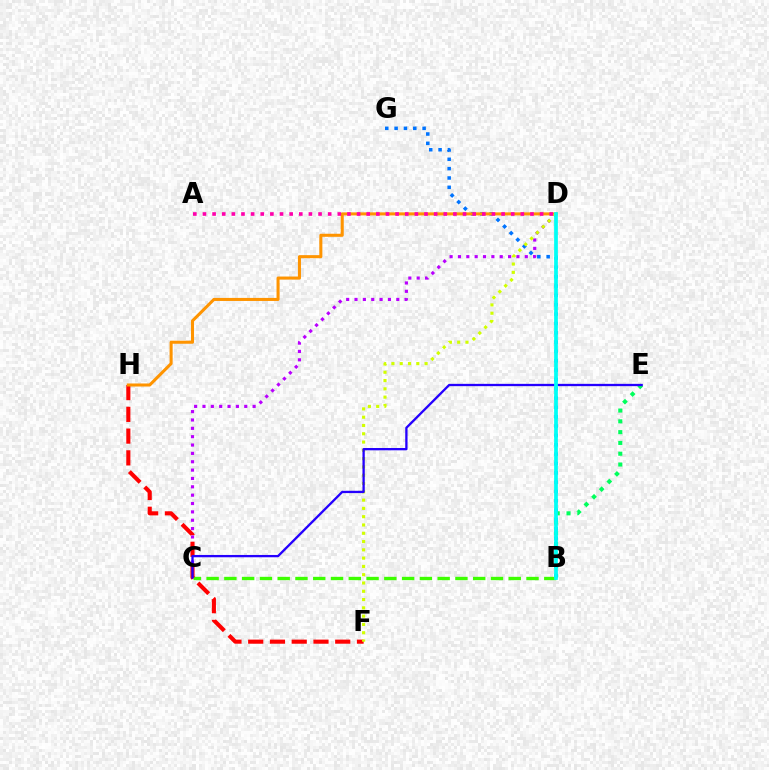{('C', 'D'): [{'color': '#b900ff', 'line_style': 'dotted', 'thickness': 2.27}], ('B', 'E'): [{'color': '#00ff5c', 'line_style': 'dotted', 'thickness': 2.93}], ('B', 'C'): [{'color': '#3dff00', 'line_style': 'dashed', 'thickness': 2.41}], ('B', 'G'): [{'color': '#0074ff', 'line_style': 'dotted', 'thickness': 2.54}], ('F', 'H'): [{'color': '#ff0000', 'line_style': 'dashed', 'thickness': 2.96}], ('D', 'H'): [{'color': '#ff9400', 'line_style': 'solid', 'thickness': 2.2}], ('D', 'F'): [{'color': '#d1ff00', 'line_style': 'dotted', 'thickness': 2.25}], ('A', 'D'): [{'color': '#ff00ac', 'line_style': 'dotted', 'thickness': 2.62}], ('C', 'E'): [{'color': '#2500ff', 'line_style': 'solid', 'thickness': 1.66}], ('B', 'D'): [{'color': '#00fff6', 'line_style': 'solid', 'thickness': 2.68}]}